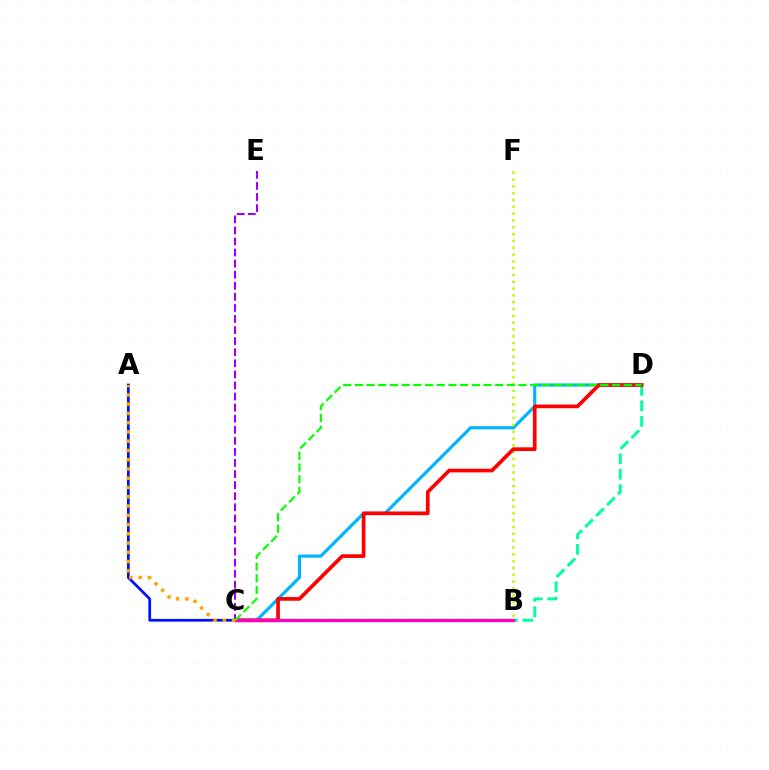{('A', 'C'): [{'color': '#0010ff', 'line_style': 'solid', 'thickness': 1.96}, {'color': '#ffa500', 'line_style': 'dotted', 'thickness': 2.52}], ('C', 'D'): [{'color': '#00b5ff', 'line_style': 'solid', 'thickness': 2.27}, {'color': '#ff0000', 'line_style': 'solid', 'thickness': 2.66}, {'color': '#08ff00', 'line_style': 'dashed', 'thickness': 1.59}], ('B', 'D'): [{'color': '#00ff9d', 'line_style': 'dashed', 'thickness': 2.1}], ('B', 'F'): [{'color': '#b3ff00', 'line_style': 'dotted', 'thickness': 1.85}], ('B', 'C'): [{'color': '#ff00bd', 'line_style': 'solid', 'thickness': 2.37}], ('C', 'E'): [{'color': '#9b00ff', 'line_style': 'dashed', 'thickness': 1.5}]}